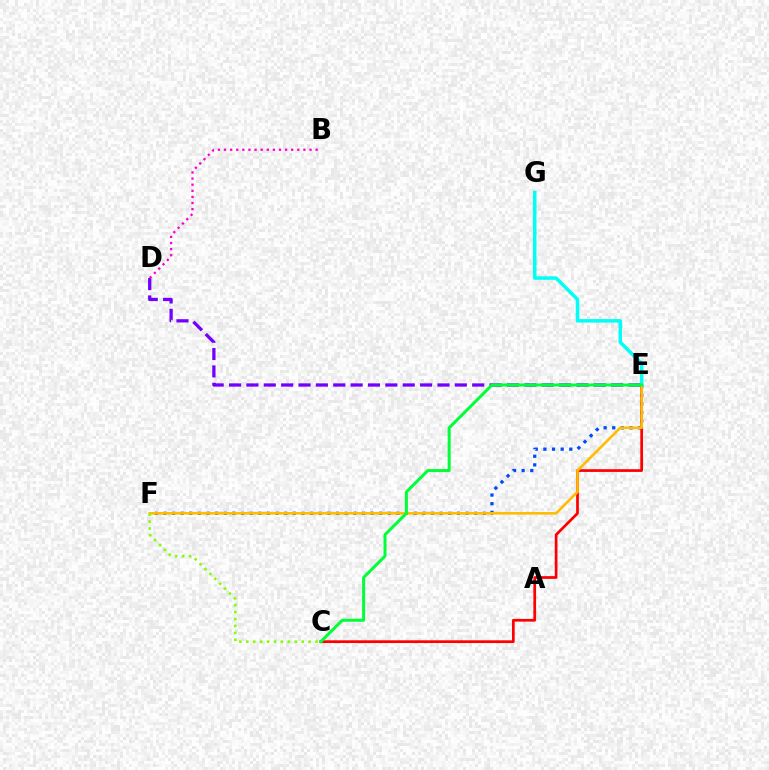{('D', 'E'): [{'color': '#7200ff', 'line_style': 'dashed', 'thickness': 2.36}], ('B', 'D'): [{'color': '#ff00cf', 'line_style': 'dotted', 'thickness': 1.66}], ('E', 'F'): [{'color': '#004bff', 'line_style': 'dotted', 'thickness': 2.35}, {'color': '#ffbd00', 'line_style': 'solid', 'thickness': 1.87}], ('C', 'E'): [{'color': '#ff0000', 'line_style': 'solid', 'thickness': 1.96}, {'color': '#00ff39', 'line_style': 'solid', 'thickness': 2.17}], ('E', 'G'): [{'color': '#00fff6', 'line_style': 'solid', 'thickness': 2.52}], ('C', 'F'): [{'color': '#84ff00', 'line_style': 'dotted', 'thickness': 1.88}]}